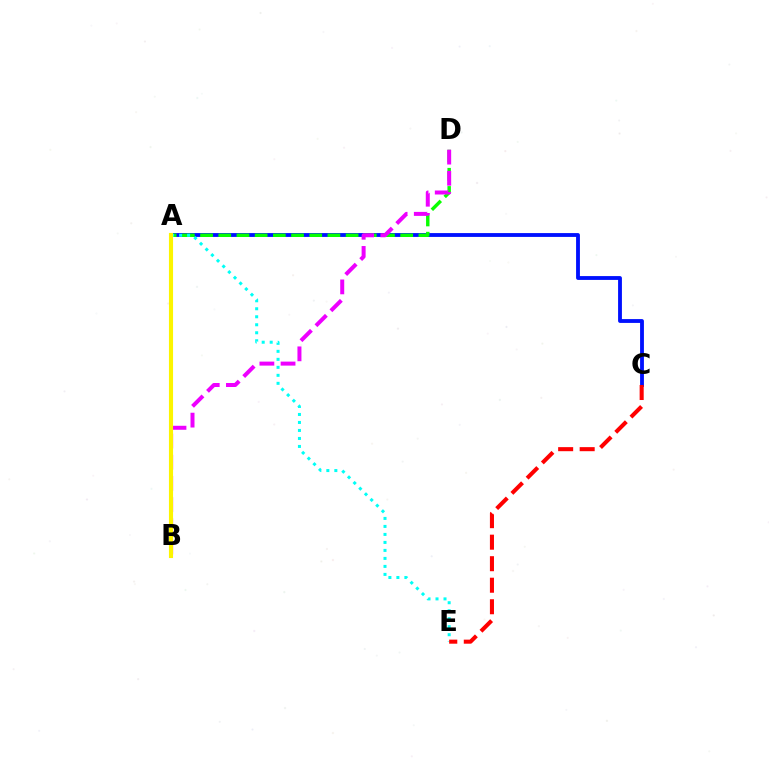{('A', 'C'): [{'color': '#0010ff', 'line_style': 'solid', 'thickness': 2.76}], ('A', 'D'): [{'color': '#08ff00', 'line_style': 'dashed', 'thickness': 2.47}], ('A', 'E'): [{'color': '#00fff6', 'line_style': 'dotted', 'thickness': 2.17}], ('B', 'D'): [{'color': '#ee00ff', 'line_style': 'dashed', 'thickness': 2.88}], ('C', 'E'): [{'color': '#ff0000', 'line_style': 'dashed', 'thickness': 2.92}], ('A', 'B'): [{'color': '#fcf500', 'line_style': 'solid', 'thickness': 2.96}]}